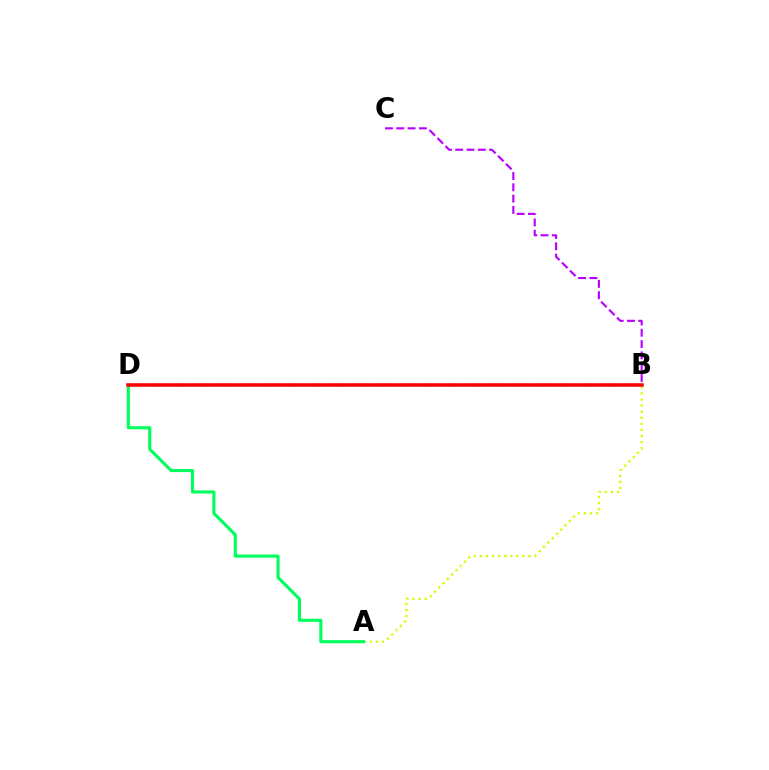{('B', 'D'): [{'color': '#0074ff', 'line_style': 'dashed', 'thickness': 1.68}, {'color': '#ff0000', 'line_style': 'solid', 'thickness': 2.52}], ('B', 'C'): [{'color': '#b900ff', 'line_style': 'dashed', 'thickness': 1.54}], ('A', 'B'): [{'color': '#d1ff00', 'line_style': 'dotted', 'thickness': 1.65}], ('A', 'D'): [{'color': '#00ff5c', 'line_style': 'solid', 'thickness': 2.23}]}